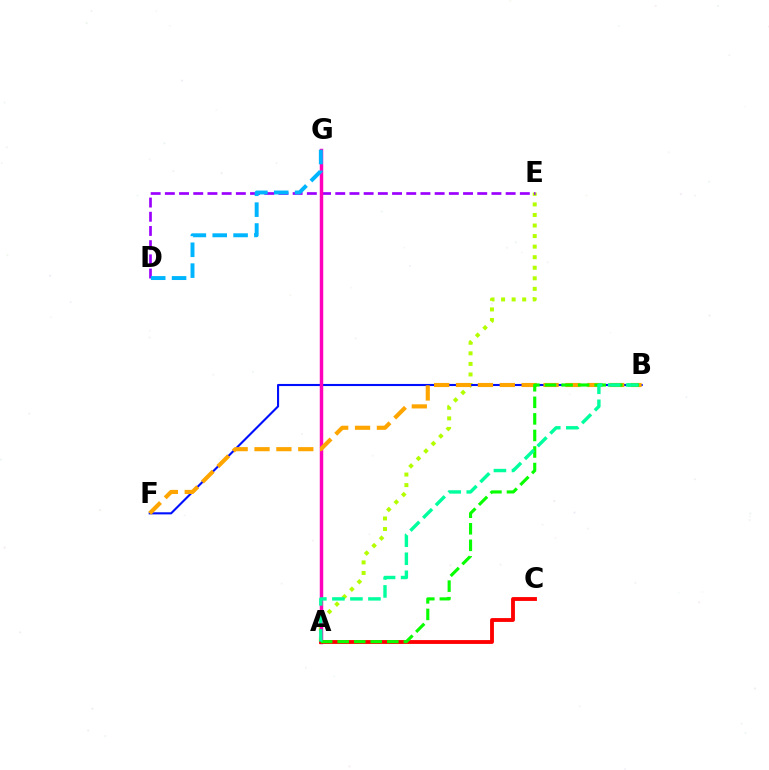{('A', 'E'): [{'color': '#b3ff00', 'line_style': 'dotted', 'thickness': 2.87}], ('B', 'F'): [{'color': '#0010ff', 'line_style': 'solid', 'thickness': 1.52}, {'color': '#ffa500', 'line_style': 'dashed', 'thickness': 2.97}], ('D', 'E'): [{'color': '#9b00ff', 'line_style': 'dashed', 'thickness': 1.93}], ('A', 'G'): [{'color': '#ff00bd', 'line_style': 'solid', 'thickness': 2.49}], ('A', 'C'): [{'color': '#ff0000', 'line_style': 'solid', 'thickness': 2.77}], ('A', 'B'): [{'color': '#08ff00', 'line_style': 'dashed', 'thickness': 2.25}, {'color': '#00ff9d', 'line_style': 'dashed', 'thickness': 2.45}], ('D', 'G'): [{'color': '#00b5ff', 'line_style': 'dashed', 'thickness': 2.83}]}